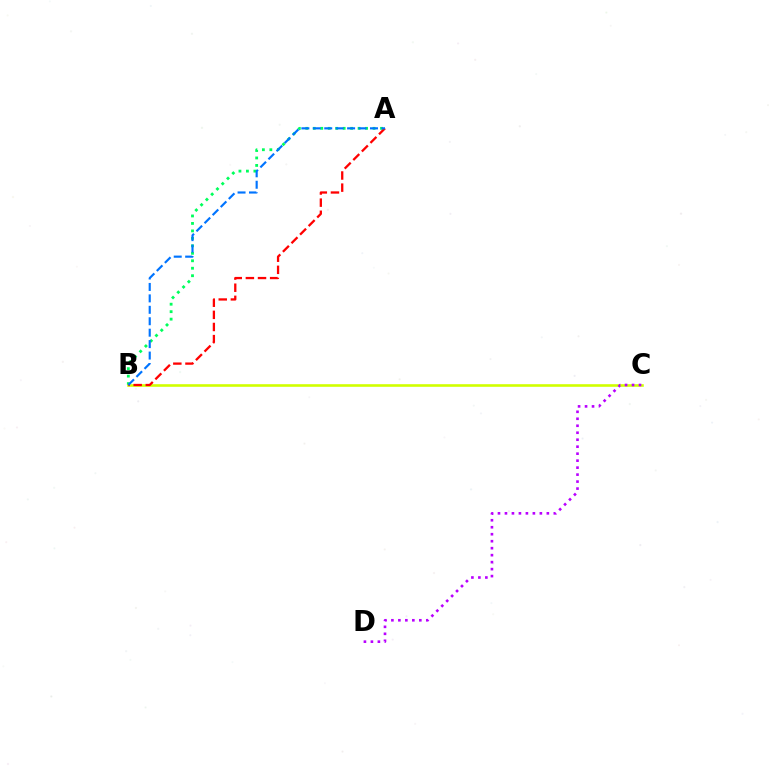{('A', 'B'): [{'color': '#00ff5c', 'line_style': 'dotted', 'thickness': 2.03}, {'color': '#ff0000', 'line_style': 'dashed', 'thickness': 1.65}, {'color': '#0074ff', 'line_style': 'dashed', 'thickness': 1.55}], ('B', 'C'): [{'color': '#d1ff00', 'line_style': 'solid', 'thickness': 1.88}], ('C', 'D'): [{'color': '#b900ff', 'line_style': 'dotted', 'thickness': 1.9}]}